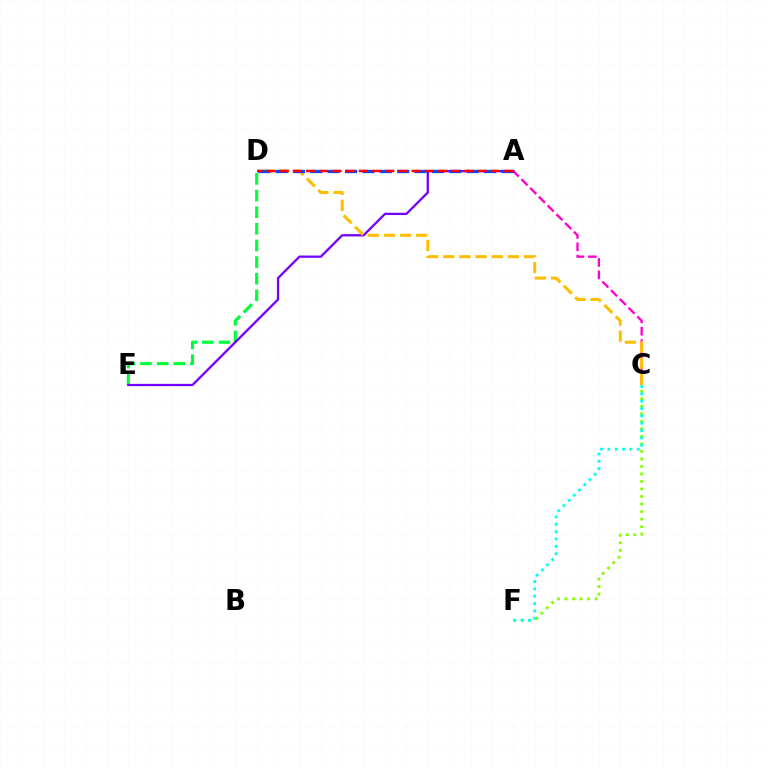{('D', 'E'): [{'color': '#00ff39', 'line_style': 'dashed', 'thickness': 2.26}], ('A', 'C'): [{'color': '#ff00cf', 'line_style': 'dashed', 'thickness': 1.68}], ('C', 'F'): [{'color': '#84ff00', 'line_style': 'dotted', 'thickness': 2.04}, {'color': '#00fff6', 'line_style': 'dotted', 'thickness': 1.99}], ('A', 'E'): [{'color': '#7200ff', 'line_style': 'solid', 'thickness': 1.64}], ('C', 'D'): [{'color': '#ffbd00', 'line_style': 'dashed', 'thickness': 2.19}], ('A', 'D'): [{'color': '#004bff', 'line_style': 'dashed', 'thickness': 2.36}, {'color': '#ff0000', 'line_style': 'dashed', 'thickness': 1.79}]}